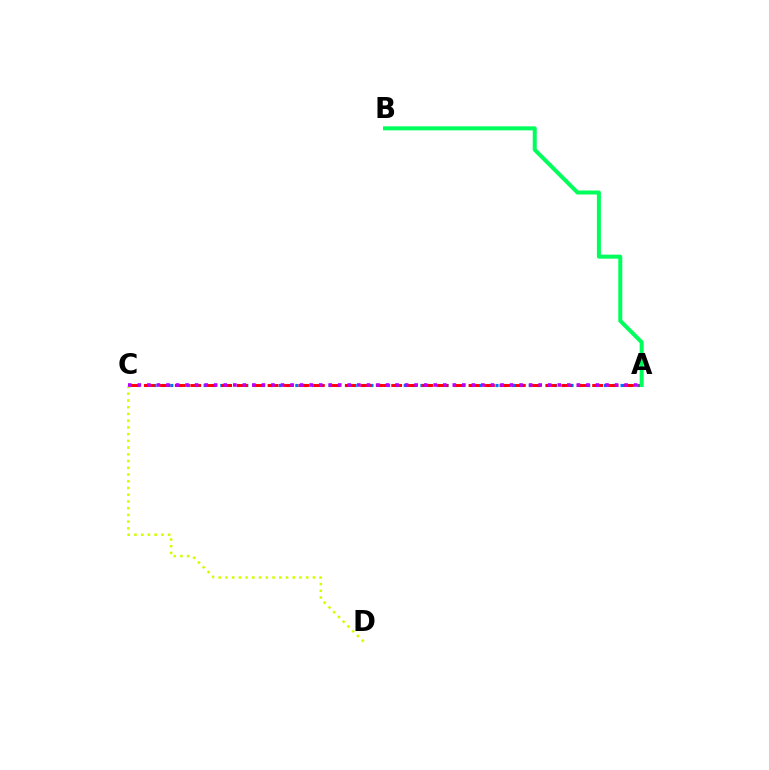{('A', 'C'): [{'color': '#0074ff', 'line_style': 'dotted', 'thickness': 2.27}, {'color': '#ff0000', 'line_style': 'dashed', 'thickness': 2.1}, {'color': '#b900ff', 'line_style': 'dotted', 'thickness': 2.59}], ('C', 'D'): [{'color': '#d1ff00', 'line_style': 'dotted', 'thickness': 1.83}], ('A', 'B'): [{'color': '#00ff5c', 'line_style': 'solid', 'thickness': 2.89}]}